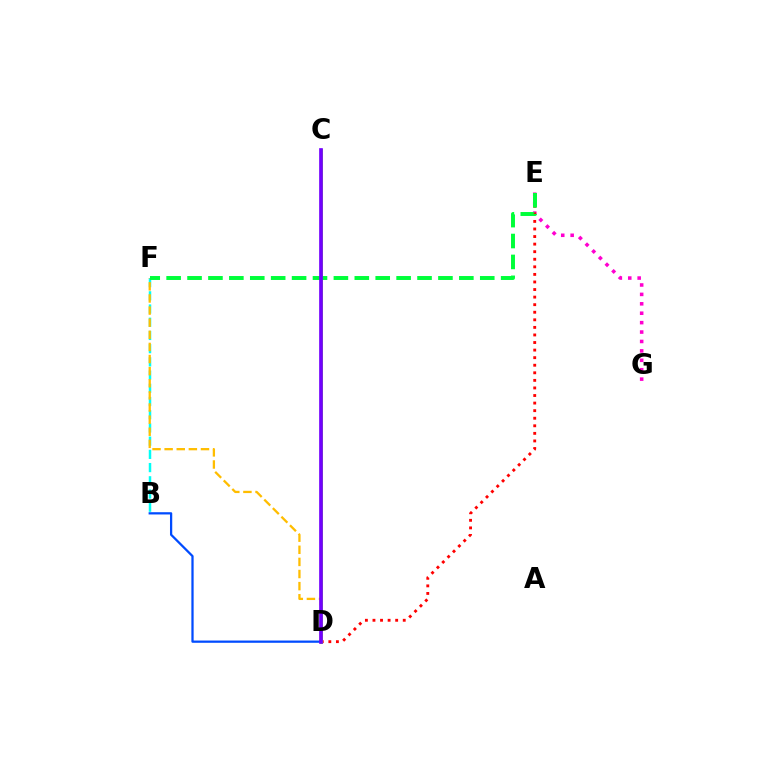{('E', 'G'): [{'color': '#ff00cf', 'line_style': 'dotted', 'thickness': 2.56}], ('B', 'F'): [{'color': '#00fff6', 'line_style': 'dashed', 'thickness': 1.79}], ('D', 'E'): [{'color': '#ff0000', 'line_style': 'dotted', 'thickness': 2.06}], ('D', 'F'): [{'color': '#ffbd00', 'line_style': 'dashed', 'thickness': 1.65}], ('C', 'D'): [{'color': '#84ff00', 'line_style': 'solid', 'thickness': 2.04}, {'color': '#7200ff', 'line_style': 'solid', 'thickness': 2.65}], ('B', 'D'): [{'color': '#004bff', 'line_style': 'solid', 'thickness': 1.62}], ('E', 'F'): [{'color': '#00ff39', 'line_style': 'dashed', 'thickness': 2.84}]}